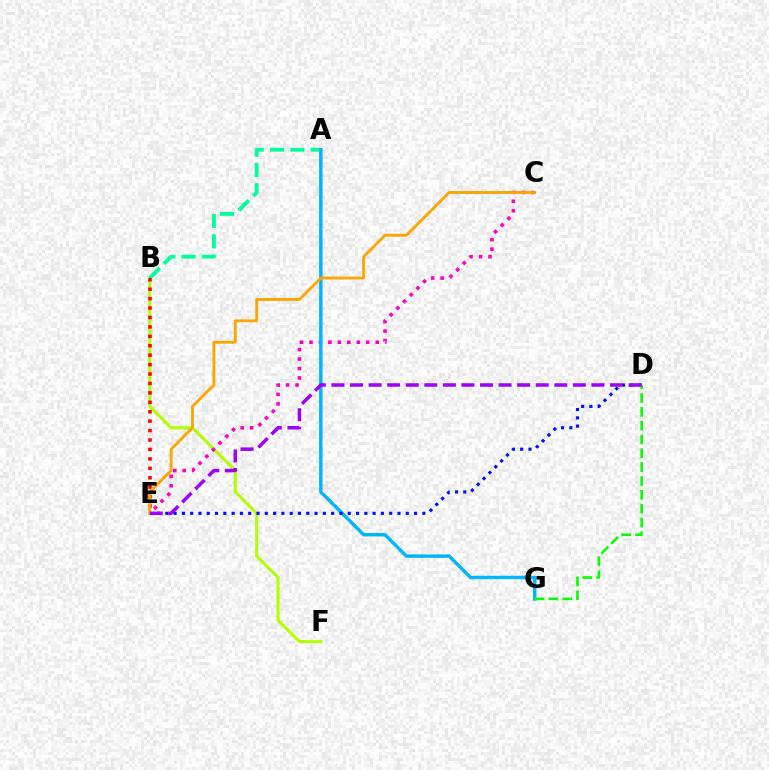{('B', 'F'): [{'color': '#b3ff00', 'line_style': 'solid', 'thickness': 2.19}], ('C', 'E'): [{'color': '#ff00bd', 'line_style': 'dotted', 'thickness': 2.57}, {'color': '#ffa500', 'line_style': 'solid', 'thickness': 2.05}], ('A', 'B'): [{'color': '#00ff9d', 'line_style': 'dashed', 'thickness': 2.76}], ('A', 'G'): [{'color': '#00b5ff', 'line_style': 'solid', 'thickness': 2.47}], ('D', 'E'): [{'color': '#0010ff', 'line_style': 'dotted', 'thickness': 2.25}, {'color': '#9b00ff', 'line_style': 'dashed', 'thickness': 2.52}], ('D', 'G'): [{'color': '#08ff00', 'line_style': 'dashed', 'thickness': 1.88}], ('B', 'E'): [{'color': '#ff0000', 'line_style': 'dotted', 'thickness': 2.56}]}